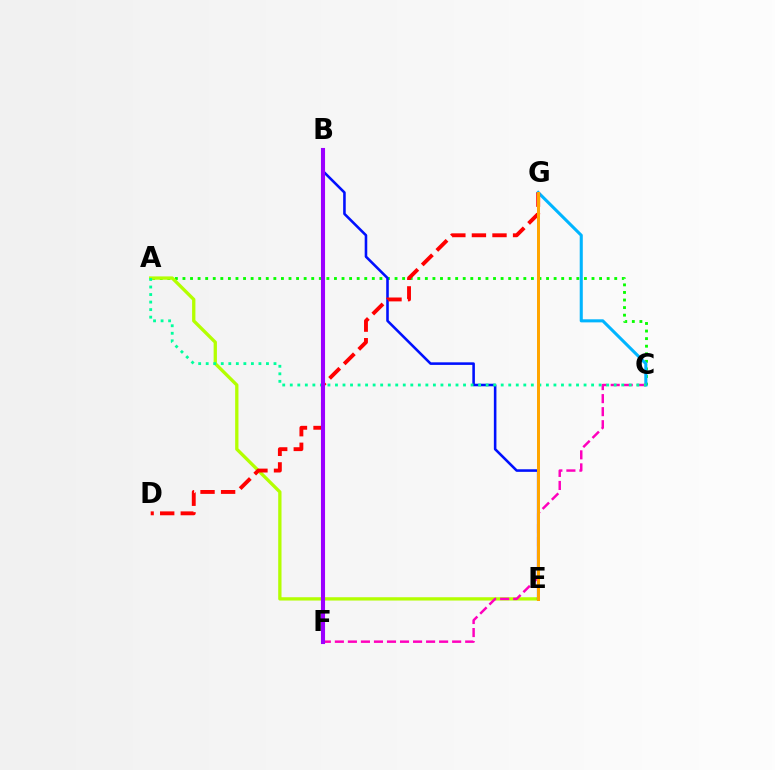{('A', 'C'): [{'color': '#08ff00', 'line_style': 'dotted', 'thickness': 2.06}, {'color': '#00ff9d', 'line_style': 'dotted', 'thickness': 2.05}], ('A', 'E'): [{'color': '#b3ff00', 'line_style': 'solid', 'thickness': 2.38}], ('B', 'E'): [{'color': '#0010ff', 'line_style': 'solid', 'thickness': 1.85}], ('C', 'G'): [{'color': '#00b5ff', 'line_style': 'solid', 'thickness': 2.21}], ('C', 'F'): [{'color': '#ff00bd', 'line_style': 'dashed', 'thickness': 1.77}], ('D', 'G'): [{'color': '#ff0000', 'line_style': 'dashed', 'thickness': 2.79}], ('B', 'F'): [{'color': '#9b00ff', 'line_style': 'solid', 'thickness': 2.94}], ('E', 'G'): [{'color': '#ffa500', 'line_style': 'solid', 'thickness': 2.16}]}